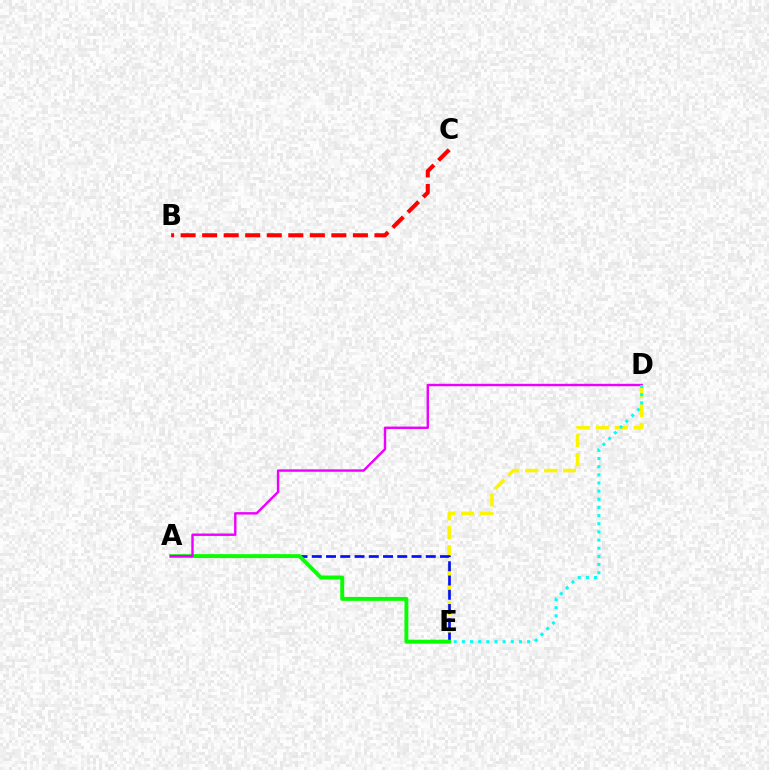{('D', 'E'): [{'color': '#fcf500', 'line_style': 'dashed', 'thickness': 2.57}, {'color': '#00fff6', 'line_style': 'dotted', 'thickness': 2.22}], ('A', 'E'): [{'color': '#0010ff', 'line_style': 'dashed', 'thickness': 1.94}, {'color': '#08ff00', 'line_style': 'solid', 'thickness': 2.82}], ('A', 'D'): [{'color': '#ee00ff', 'line_style': 'solid', 'thickness': 1.73}], ('B', 'C'): [{'color': '#ff0000', 'line_style': 'dashed', 'thickness': 2.93}]}